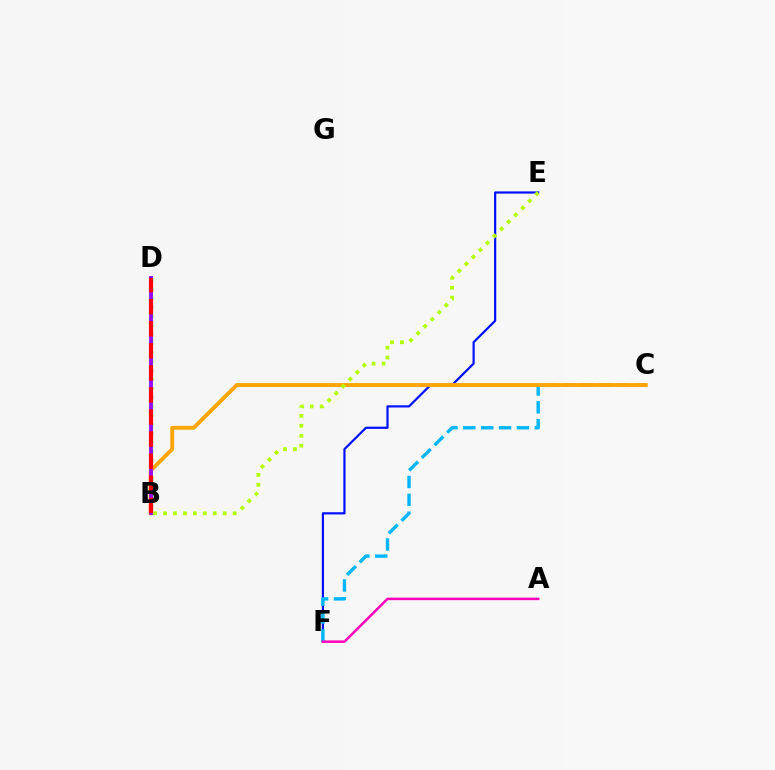{('E', 'F'): [{'color': '#0010ff', 'line_style': 'solid', 'thickness': 1.58}], ('C', 'F'): [{'color': '#00b5ff', 'line_style': 'dashed', 'thickness': 2.43}], ('B', 'D'): [{'color': '#08ff00', 'line_style': 'dotted', 'thickness': 2.45}, {'color': '#00ff9d', 'line_style': 'solid', 'thickness': 2.71}, {'color': '#9b00ff', 'line_style': 'solid', 'thickness': 2.69}, {'color': '#ff0000', 'line_style': 'dashed', 'thickness': 3.0}], ('B', 'C'): [{'color': '#ffa500', 'line_style': 'solid', 'thickness': 2.79}], ('A', 'F'): [{'color': '#ff00bd', 'line_style': 'solid', 'thickness': 1.81}], ('B', 'E'): [{'color': '#b3ff00', 'line_style': 'dotted', 'thickness': 2.7}]}